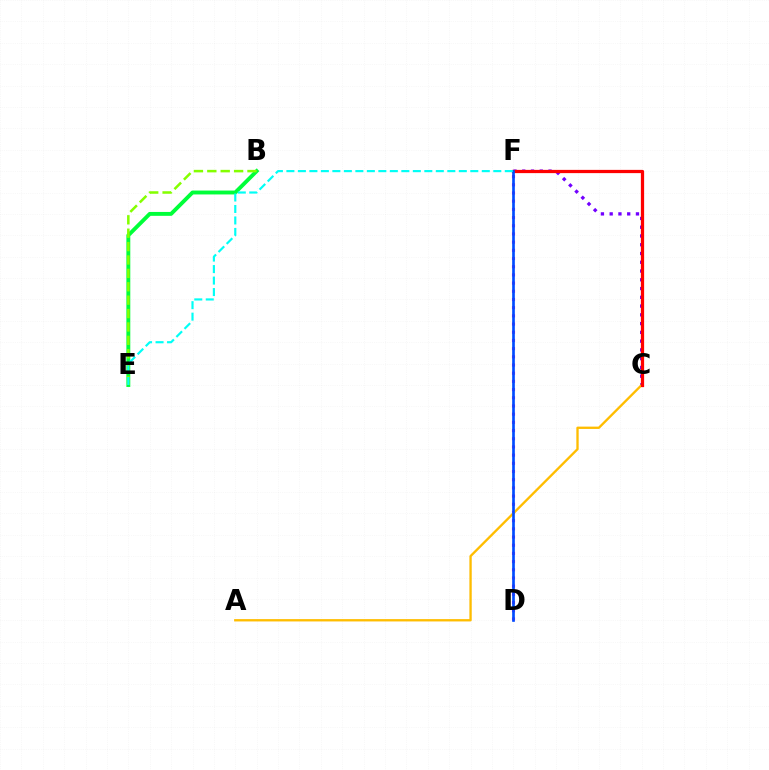{('C', 'F'): [{'color': '#7200ff', 'line_style': 'dotted', 'thickness': 2.38}, {'color': '#ff0000', 'line_style': 'solid', 'thickness': 2.33}], ('D', 'F'): [{'color': '#ff00cf', 'line_style': 'dotted', 'thickness': 2.23}, {'color': '#004bff', 'line_style': 'solid', 'thickness': 1.92}], ('A', 'C'): [{'color': '#ffbd00', 'line_style': 'solid', 'thickness': 1.68}], ('B', 'E'): [{'color': '#00ff39', 'line_style': 'solid', 'thickness': 2.8}, {'color': '#84ff00', 'line_style': 'dashed', 'thickness': 1.82}], ('E', 'F'): [{'color': '#00fff6', 'line_style': 'dashed', 'thickness': 1.56}]}